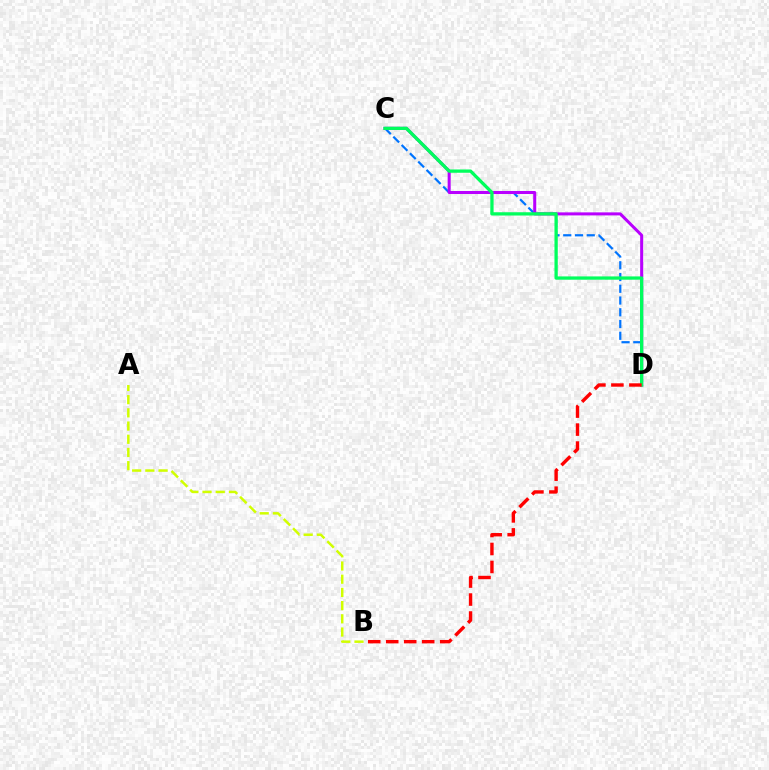{('C', 'D'): [{'color': '#0074ff', 'line_style': 'dashed', 'thickness': 1.6}, {'color': '#b900ff', 'line_style': 'solid', 'thickness': 2.18}, {'color': '#00ff5c', 'line_style': 'solid', 'thickness': 2.37}], ('B', 'D'): [{'color': '#ff0000', 'line_style': 'dashed', 'thickness': 2.44}], ('A', 'B'): [{'color': '#d1ff00', 'line_style': 'dashed', 'thickness': 1.79}]}